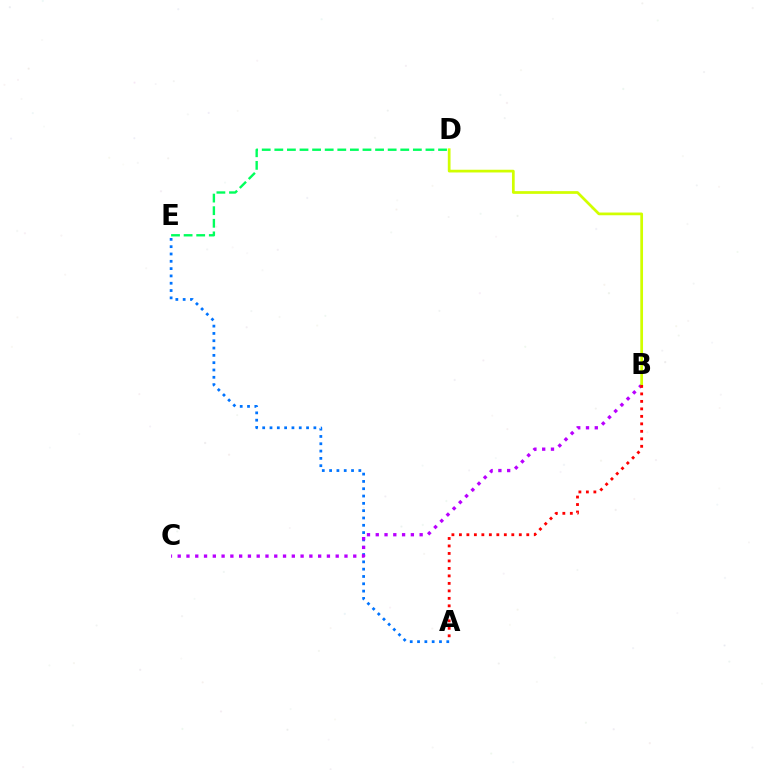{('A', 'E'): [{'color': '#0074ff', 'line_style': 'dotted', 'thickness': 1.99}], ('D', 'E'): [{'color': '#00ff5c', 'line_style': 'dashed', 'thickness': 1.71}], ('B', 'C'): [{'color': '#b900ff', 'line_style': 'dotted', 'thickness': 2.38}], ('B', 'D'): [{'color': '#d1ff00', 'line_style': 'solid', 'thickness': 1.96}], ('A', 'B'): [{'color': '#ff0000', 'line_style': 'dotted', 'thickness': 2.03}]}